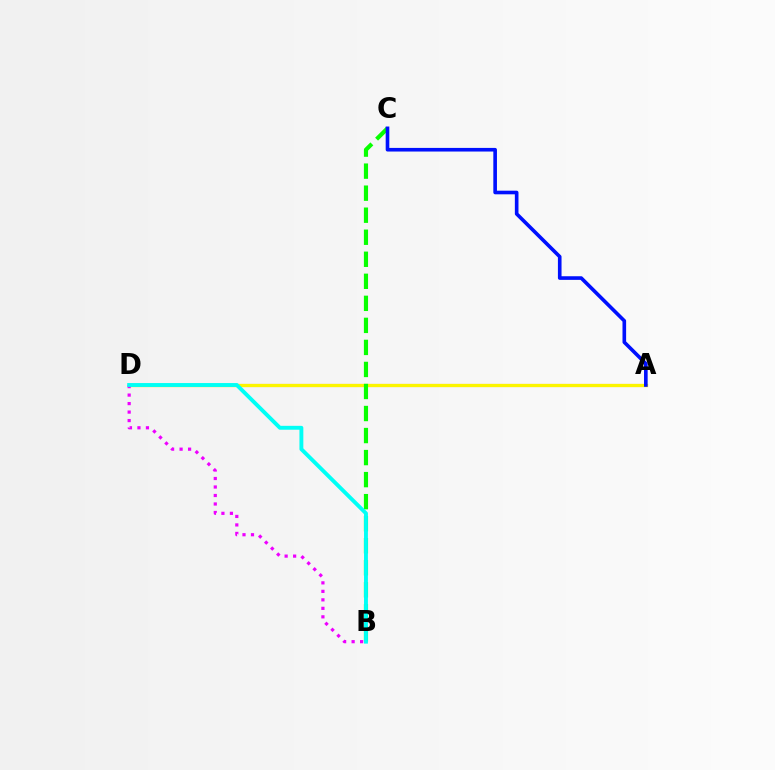{('A', 'D'): [{'color': '#ff0000', 'line_style': 'solid', 'thickness': 2.19}, {'color': '#fcf500', 'line_style': 'solid', 'thickness': 2.33}], ('B', 'C'): [{'color': '#08ff00', 'line_style': 'dashed', 'thickness': 2.99}], ('B', 'D'): [{'color': '#ee00ff', 'line_style': 'dotted', 'thickness': 2.31}, {'color': '#00fff6', 'line_style': 'solid', 'thickness': 2.8}], ('A', 'C'): [{'color': '#0010ff', 'line_style': 'solid', 'thickness': 2.61}]}